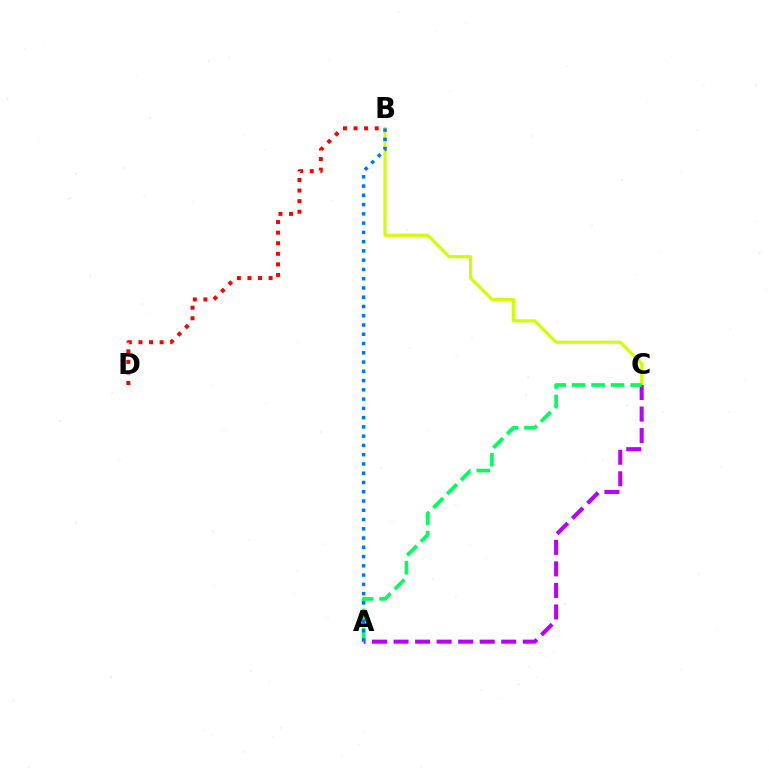{('B', 'C'): [{'color': '#d1ff00', 'line_style': 'solid', 'thickness': 2.25}], ('B', 'D'): [{'color': '#ff0000', 'line_style': 'dotted', 'thickness': 2.87}], ('A', 'C'): [{'color': '#b900ff', 'line_style': 'dashed', 'thickness': 2.93}, {'color': '#00ff5c', 'line_style': 'dashed', 'thickness': 2.65}], ('A', 'B'): [{'color': '#0074ff', 'line_style': 'dotted', 'thickness': 2.52}]}